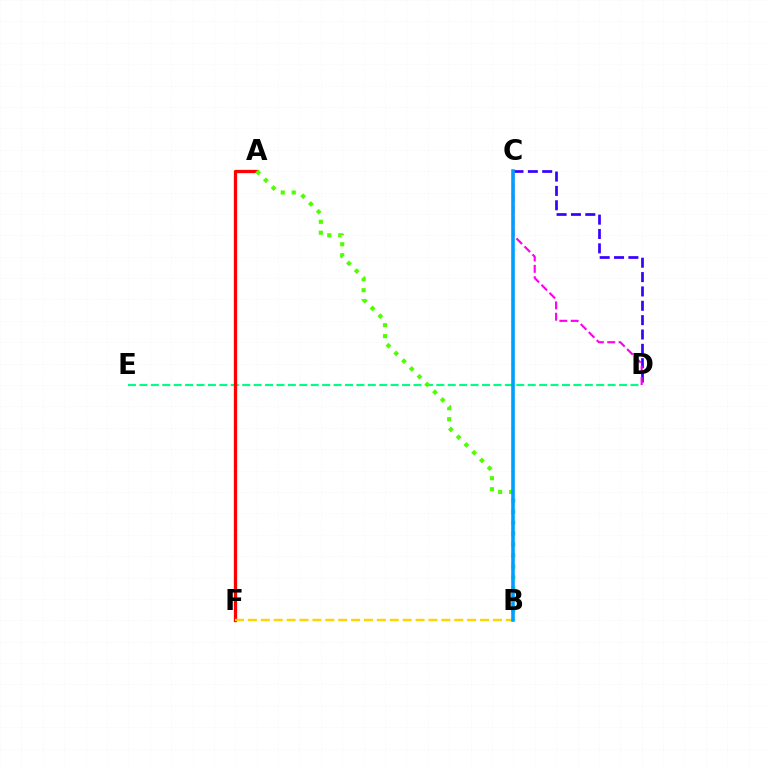{('D', 'E'): [{'color': '#00ff86', 'line_style': 'dashed', 'thickness': 1.55}], ('C', 'D'): [{'color': '#3700ff', 'line_style': 'dashed', 'thickness': 1.95}, {'color': '#ff00ed', 'line_style': 'dashed', 'thickness': 1.54}], ('A', 'F'): [{'color': '#ff0000', 'line_style': 'solid', 'thickness': 2.36}], ('B', 'F'): [{'color': '#ffd500', 'line_style': 'dashed', 'thickness': 1.75}], ('A', 'B'): [{'color': '#4fff00', 'line_style': 'dotted', 'thickness': 2.98}], ('B', 'C'): [{'color': '#009eff', 'line_style': 'solid', 'thickness': 2.58}]}